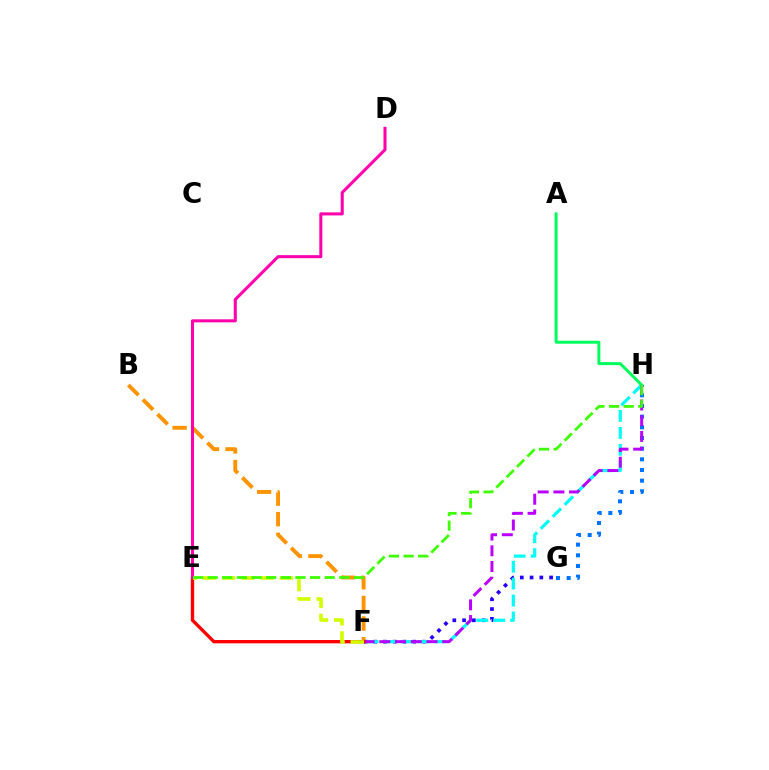{('G', 'H'): [{'color': '#0074ff', 'line_style': 'dotted', 'thickness': 2.9}], ('F', 'G'): [{'color': '#2500ff', 'line_style': 'dotted', 'thickness': 2.66}], ('F', 'H'): [{'color': '#00fff6', 'line_style': 'dashed', 'thickness': 2.3}, {'color': '#b900ff', 'line_style': 'dashed', 'thickness': 2.14}], ('A', 'H'): [{'color': '#00ff5c', 'line_style': 'solid', 'thickness': 2.13}], ('B', 'F'): [{'color': '#ff9400', 'line_style': 'dashed', 'thickness': 2.8}], ('E', 'F'): [{'color': '#ff0000', 'line_style': 'solid', 'thickness': 2.41}, {'color': '#d1ff00', 'line_style': 'dashed', 'thickness': 2.62}], ('D', 'E'): [{'color': '#ff00ac', 'line_style': 'solid', 'thickness': 2.2}], ('E', 'H'): [{'color': '#3dff00', 'line_style': 'dashed', 'thickness': 1.99}]}